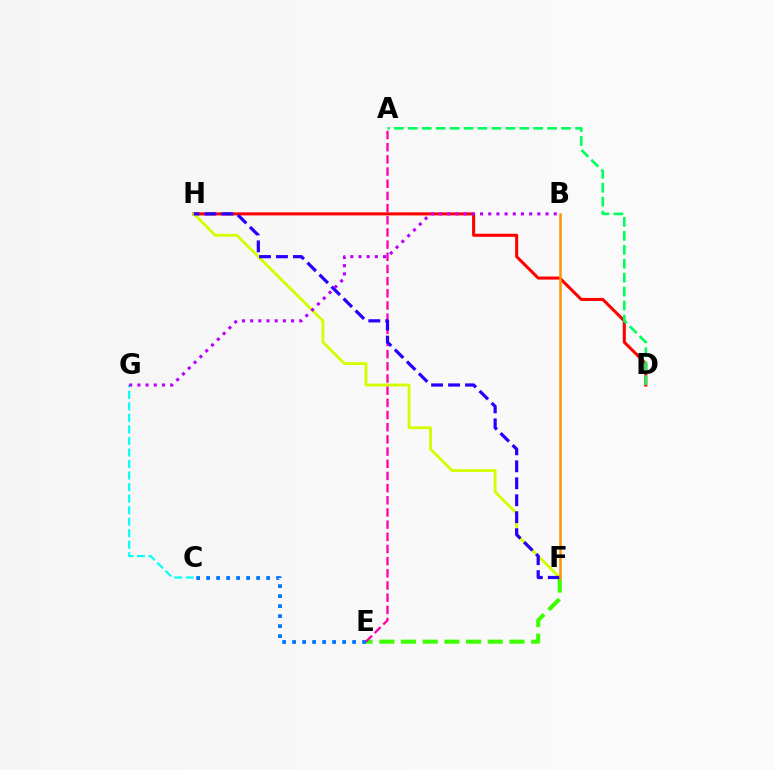{('D', 'H'): [{'color': '#ff0000', 'line_style': 'solid', 'thickness': 2.19}], ('F', 'H'): [{'color': '#d1ff00', 'line_style': 'solid', 'thickness': 2.04}, {'color': '#2500ff', 'line_style': 'dashed', 'thickness': 2.31}], ('E', 'F'): [{'color': '#3dff00', 'line_style': 'dashed', 'thickness': 2.95}], ('C', 'G'): [{'color': '#00fff6', 'line_style': 'dashed', 'thickness': 1.57}], ('A', 'E'): [{'color': '#ff00ac', 'line_style': 'dashed', 'thickness': 1.65}], ('C', 'E'): [{'color': '#0074ff', 'line_style': 'dotted', 'thickness': 2.72}], ('A', 'D'): [{'color': '#00ff5c', 'line_style': 'dashed', 'thickness': 1.89}], ('B', 'F'): [{'color': '#ff9400', 'line_style': 'solid', 'thickness': 1.82}], ('B', 'G'): [{'color': '#b900ff', 'line_style': 'dotted', 'thickness': 2.22}]}